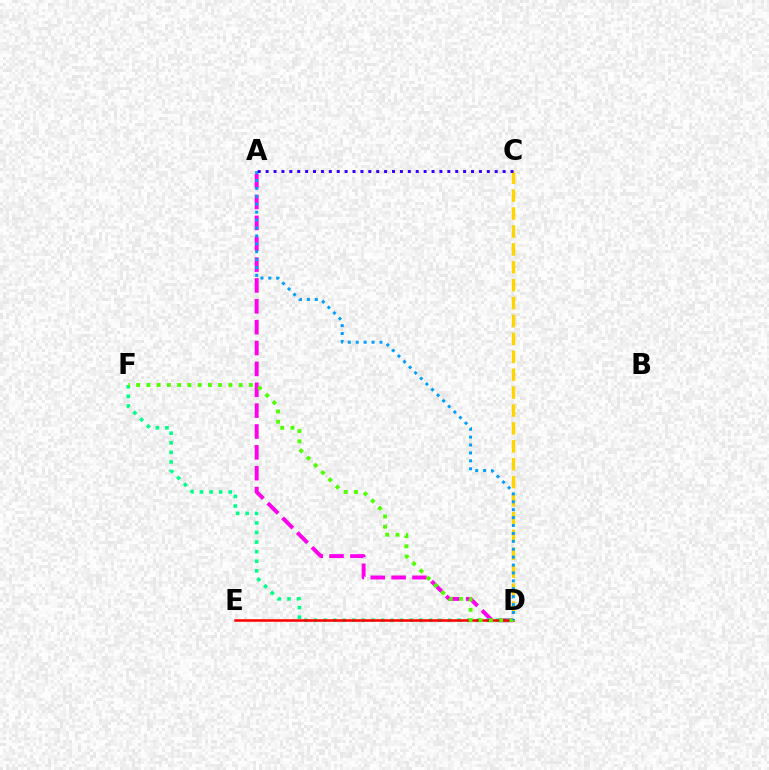{('A', 'D'): [{'color': '#ff00ed', 'line_style': 'dashed', 'thickness': 2.83}, {'color': '#009eff', 'line_style': 'dotted', 'thickness': 2.15}], ('D', 'F'): [{'color': '#00ff86', 'line_style': 'dotted', 'thickness': 2.6}, {'color': '#4fff00', 'line_style': 'dotted', 'thickness': 2.79}], ('D', 'E'): [{'color': '#ff0000', 'line_style': 'solid', 'thickness': 1.82}], ('C', 'D'): [{'color': '#ffd500', 'line_style': 'dashed', 'thickness': 2.43}], ('A', 'C'): [{'color': '#3700ff', 'line_style': 'dotted', 'thickness': 2.15}]}